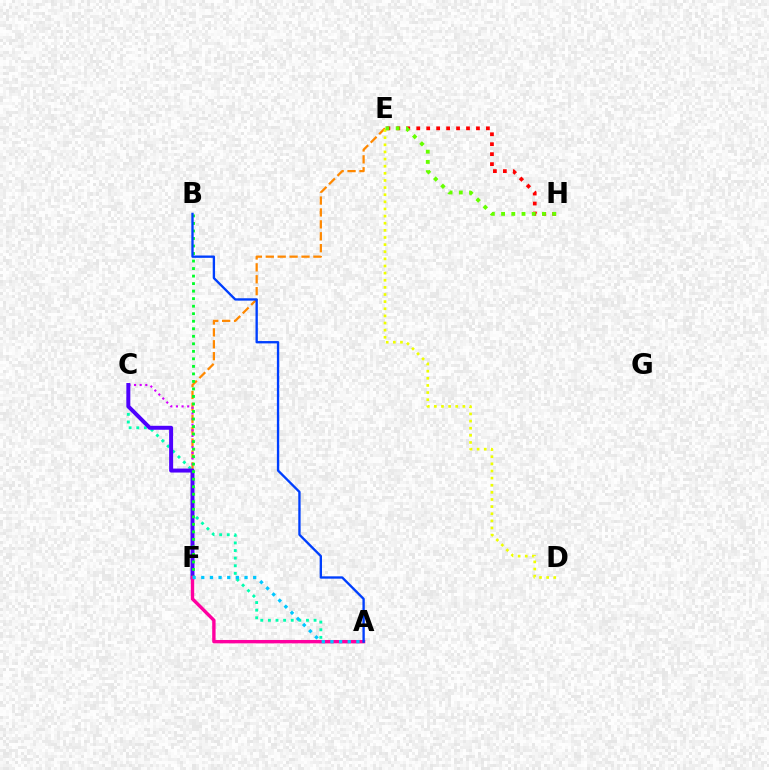{('E', 'F'): [{'color': '#ff8800', 'line_style': 'dashed', 'thickness': 1.62}], ('D', 'E'): [{'color': '#eeff00', 'line_style': 'dotted', 'thickness': 1.94}], ('C', 'F'): [{'color': '#d600ff', 'line_style': 'dotted', 'thickness': 1.53}, {'color': '#4f00ff', 'line_style': 'solid', 'thickness': 2.86}], ('A', 'C'): [{'color': '#00ffaf', 'line_style': 'dotted', 'thickness': 2.07}], ('E', 'H'): [{'color': '#ff0000', 'line_style': 'dotted', 'thickness': 2.7}, {'color': '#66ff00', 'line_style': 'dotted', 'thickness': 2.78}], ('B', 'F'): [{'color': '#00ff27', 'line_style': 'dotted', 'thickness': 2.04}], ('A', 'F'): [{'color': '#ff00a0', 'line_style': 'solid', 'thickness': 2.43}, {'color': '#00c7ff', 'line_style': 'dotted', 'thickness': 2.35}], ('A', 'B'): [{'color': '#003fff', 'line_style': 'solid', 'thickness': 1.69}]}